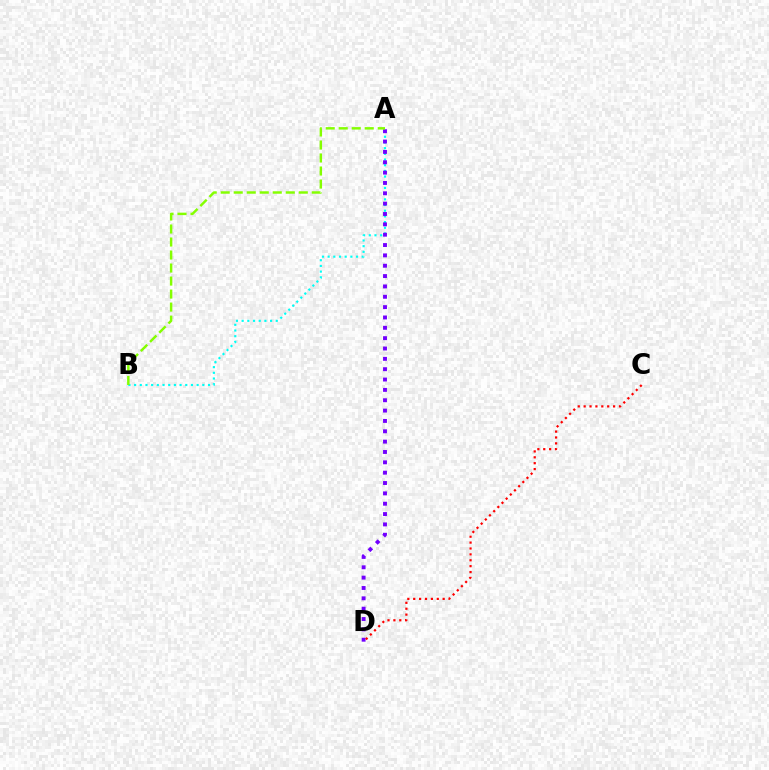{('A', 'B'): [{'color': '#00fff6', 'line_style': 'dotted', 'thickness': 1.54}, {'color': '#84ff00', 'line_style': 'dashed', 'thickness': 1.77}], ('A', 'D'): [{'color': '#7200ff', 'line_style': 'dotted', 'thickness': 2.81}], ('C', 'D'): [{'color': '#ff0000', 'line_style': 'dotted', 'thickness': 1.6}]}